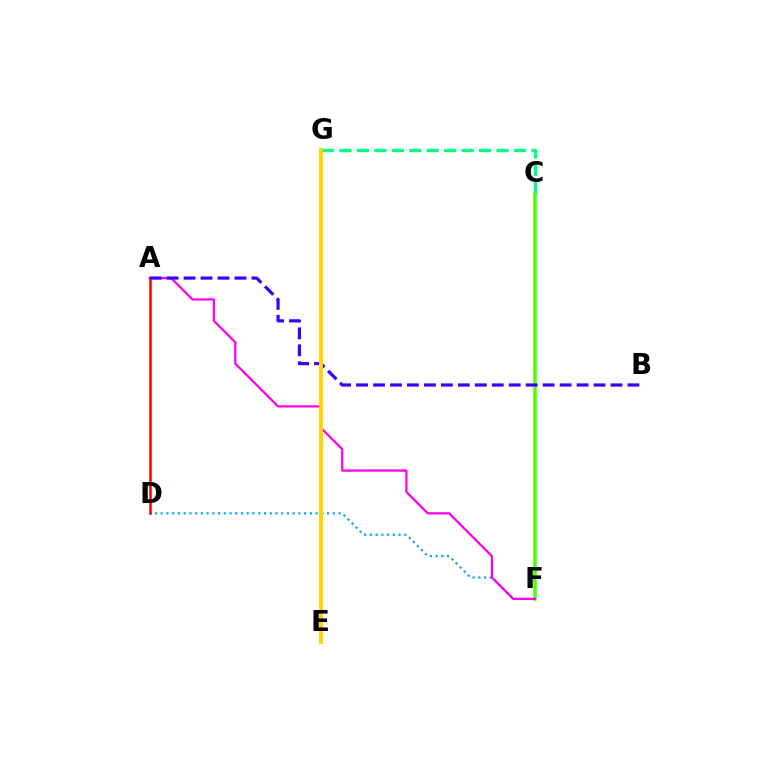{('D', 'F'): [{'color': '#009eff', 'line_style': 'dotted', 'thickness': 1.56}], ('C', 'F'): [{'color': '#4fff00', 'line_style': 'solid', 'thickness': 2.53}], ('A', 'D'): [{'color': '#ff0000', 'line_style': 'solid', 'thickness': 1.83}], ('C', 'G'): [{'color': '#00ff86', 'line_style': 'dashed', 'thickness': 2.37}], ('A', 'F'): [{'color': '#ff00ed', 'line_style': 'solid', 'thickness': 1.63}], ('A', 'B'): [{'color': '#3700ff', 'line_style': 'dashed', 'thickness': 2.3}], ('E', 'G'): [{'color': '#ffd500', 'line_style': 'solid', 'thickness': 2.85}]}